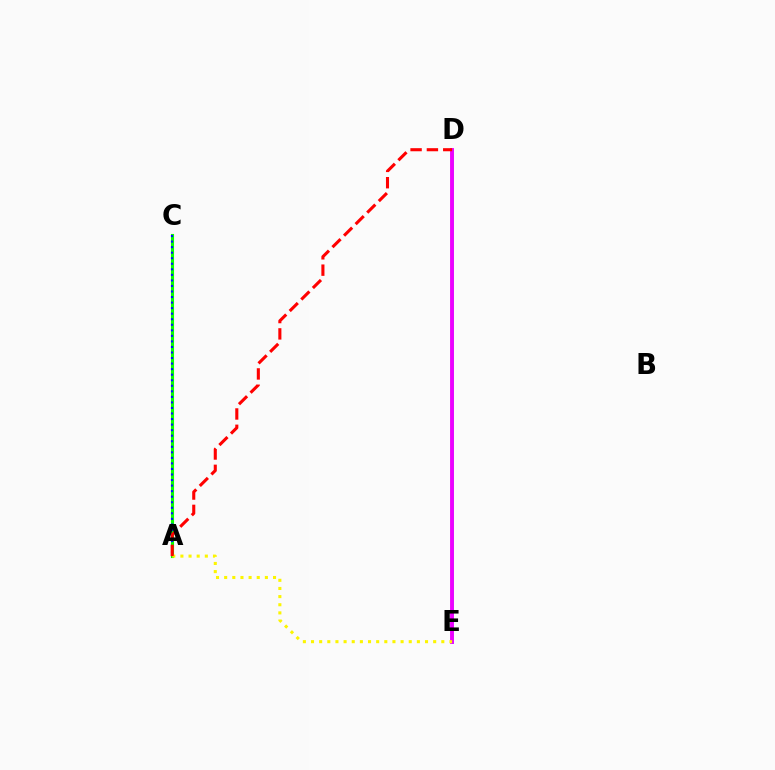{('D', 'E'): [{'color': '#00fff6', 'line_style': 'solid', 'thickness': 2.02}, {'color': '#ee00ff', 'line_style': 'solid', 'thickness': 2.79}], ('A', 'C'): [{'color': '#08ff00', 'line_style': 'solid', 'thickness': 2.23}, {'color': '#0010ff', 'line_style': 'dotted', 'thickness': 1.51}], ('A', 'E'): [{'color': '#fcf500', 'line_style': 'dotted', 'thickness': 2.21}], ('A', 'D'): [{'color': '#ff0000', 'line_style': 'dashed', 'thickness': 2.22}]}